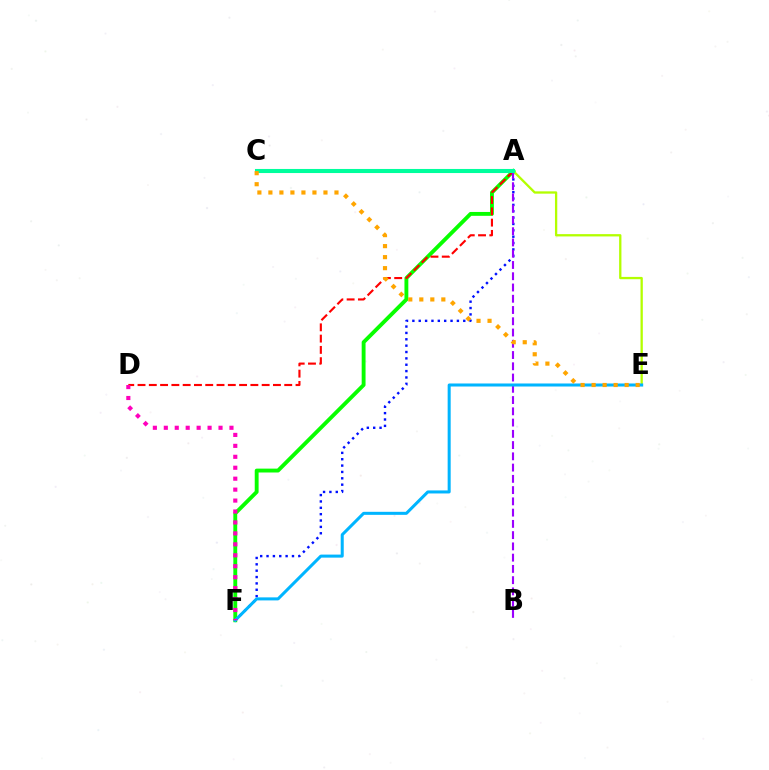{('A', 'F'): [{'color': '#08ff00', 'line_style': 'solid', 'thickness': 2.79}, {'color': '#0010ff', 'line_style': 'dotted', 'thickness': 1.73}], ('A', 'D'): [{'color': '#ff0000', 'line_style': 'dashed', 'thickness': 1.53}], ('A', 'B'): [{'color': '#9b00ff', 'line_style': 'dashed', 'thickness': 1.53}], ('A', 'E'): [{'color': '#b3ff00', 'line_style': 'solid', 'thickness': 1.66}], ('E', 'F'): [{'color': '#00b5ff', 'line_style': 'solid', 'thickness': 2.18}], ('A', 'C'): [{'color': '#00ff9d', 'line_style': 'solid', 'thickness': 2.94}], ('D', 'F'): [{'color': '#ff00bd', 'line_style': 'dotted', 'thickness': 2.97}], ('C', 'E'): [{'color': '#ffa500', 'line_style': 'dotted', 'thickness': 2.99}]}